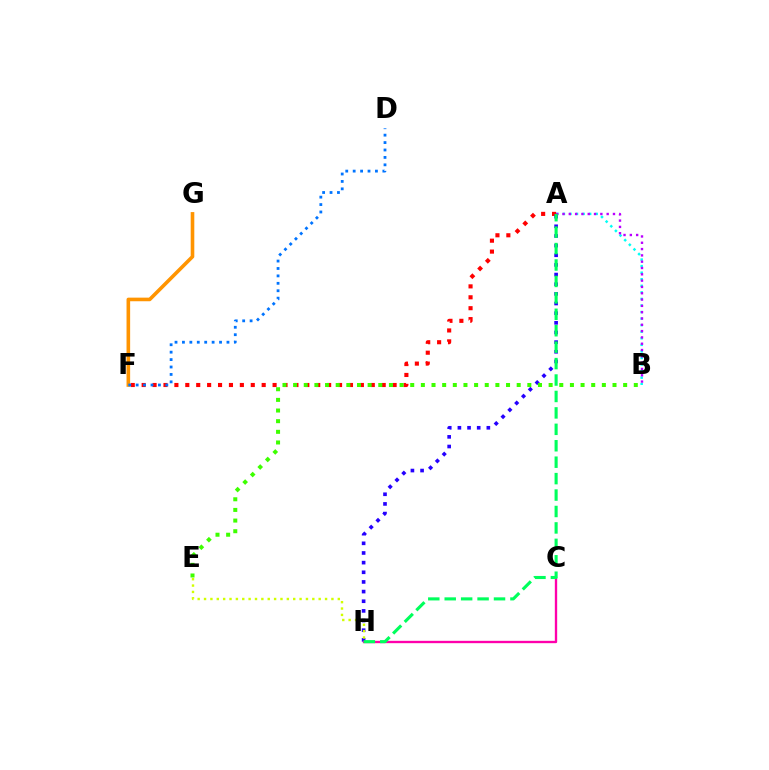{('F', 'G'): [{'color': '#ff9400', 'line_style': 'solid', 'thickness': 2.6}], ('A', 'F'): [{'color': '#ff0000', 'line_style': 'dotted', 'thickness': 2.96}], ('D', 'F'): [{'color': '#0074ff', 'line_style': 'dotted', 'thickness': 2.02}], ('A', 'H'): [{'color': '#2500ff', 'line_style': 'dotted', 'thickness': 2.62}, {'color': '#00ff5c', 'line_style': 'dashed', 'thickness': 2.23}], ('A', 'B'): [{'color': '#00fff6', 'line_style': 'dotted', 'thickness': 1.78}, {'color': '#b900ff', 'line_style': 'dotted', 'thickness': 1.71}], ('E', 'H'): [{'color': '#d1ff00', 'line_style': 'dotted', 'thickness': 1.73}], ('B', 'E'): [{'color': '#3dff00', 'line_style': 'dotted', 'thickness': 2.89}], ('C', 'H'): [{'color': '#ff00ac', 'line_style': 'solid', 'thickness': 1.69}]}